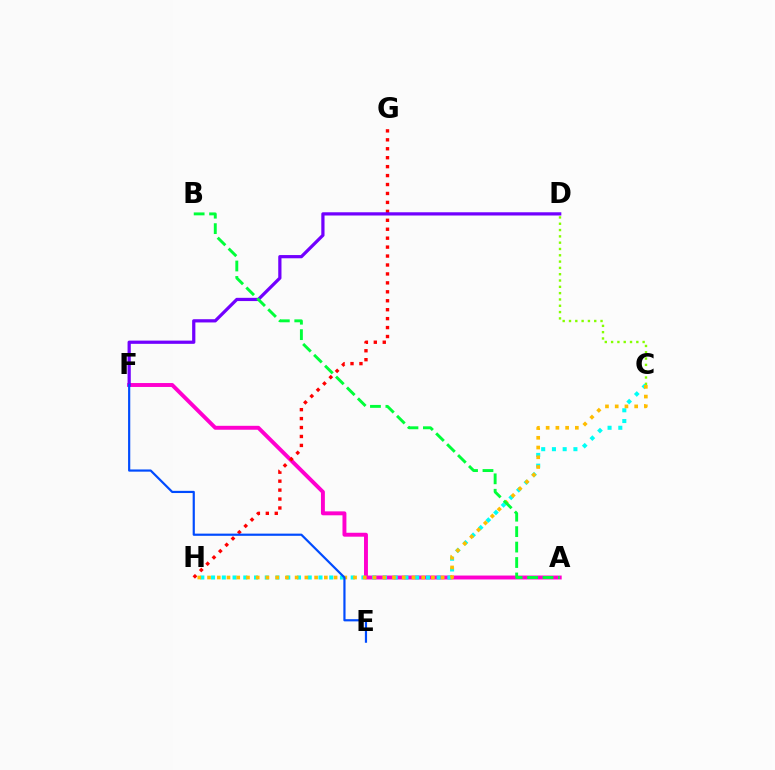{('A', 'F'): [{'color': '#ff00cf', 'line_style': 'solid', 'thickness': 2.83}], ('G', 'H'): [{'color': '#ff0000', 'line_style': 'dotted', 'thickness': 2.43}], ('C', 'D'): [{'color': '#84ff00', 'line_style': 'dotted', 'thickness': 1.71}], ('C', 'H'): [{'color': '#00fff6', 'line_style': 'dotted', 'thickness': 2.92}, {'color': '#ffbd00', 'line_style': 'dotted', 'thickness': 2.64}], ('D', 'F'): [{'color': '#7200ff', 'line_style': 'solid', 'thickness': 2.32}], ('E', 'F'): [{'color': '#004bff', 'line_style': 'solid', 'thickness': 1.58}], ('A', 'B'): [{'color': '#00ff39', 'line_style': 'dashed', 'thickness': 2.1}]}